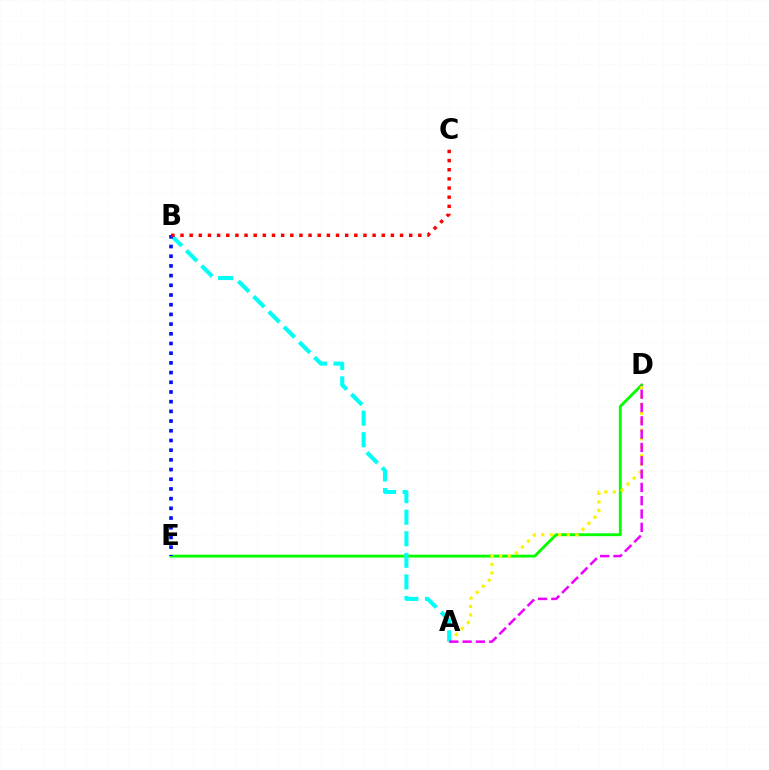{('D', 'E'): [{'color': '#08ff00', 'line_style': 'solid', 'thickness': 2.06}], ('A', 'D'): [{'color': '#fcf500', 'line_style': 'dotted', 'thickness': 2.31}, {'color': '#ee00ff', 'line_style': 'dashed', 'thickness': 1.81}], ('A', 'B'): [{'color': '#00fff6', 'line_style': 'dashed', 'thickness': 2.93}], ('B', 'E'): [{'color': '#0010ff', 'line_style': 'dotted', 'thickness': 2.63}], ('B', 'C'): [{'color': '#ff0000', 'line_style': 'dotted', 'thickness': 2.49}]}